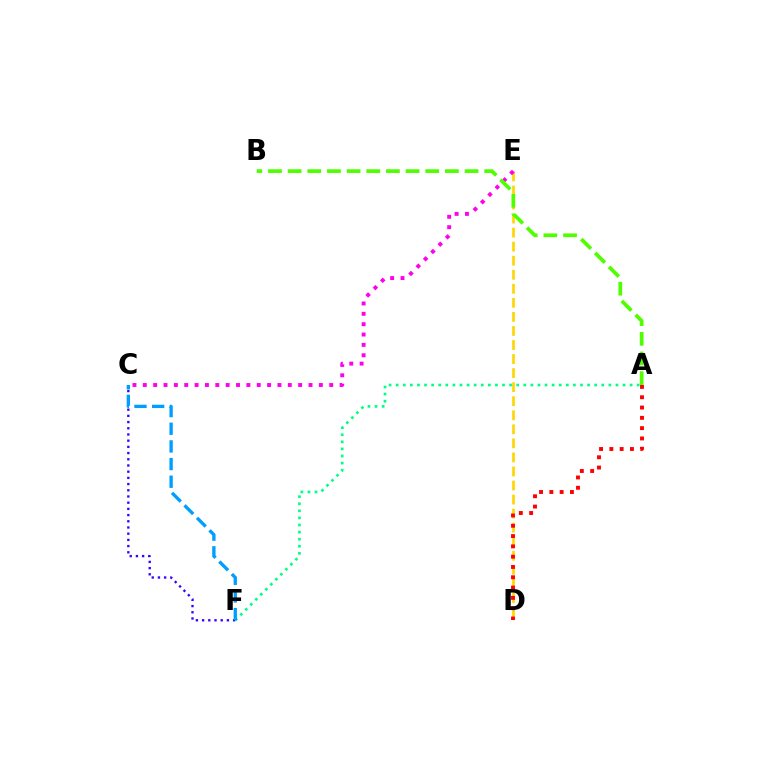{('D', 'E'): [{'color': '#ffd500', 'line_style': 'dashed', 'thickness': 1.91}], ('A', 'F'): [{'color': '#00ff86', 'line_style': 'dotted', 'thickness': 1.93}], ('C', 'E'): [{'color': '#ff00ed', 'line_style': 'dotted', 'thickness': 2.81}], ('A', 'B'): [{'color': '#4fff00', 'line_style': 'dashed', 'thickness': 2.67}], ('C', 'F'): [{'color': '#3700ff', 'line_style': 'dotted', 'thickness': 1.68}, {'color': '#009eff', 'line_style': 'dashed', 'thickness': 2.4}], ('A', 'D'): [{'color': '#ff0000', 'line_style': 'dotted', 'thickness': 2.8}]}